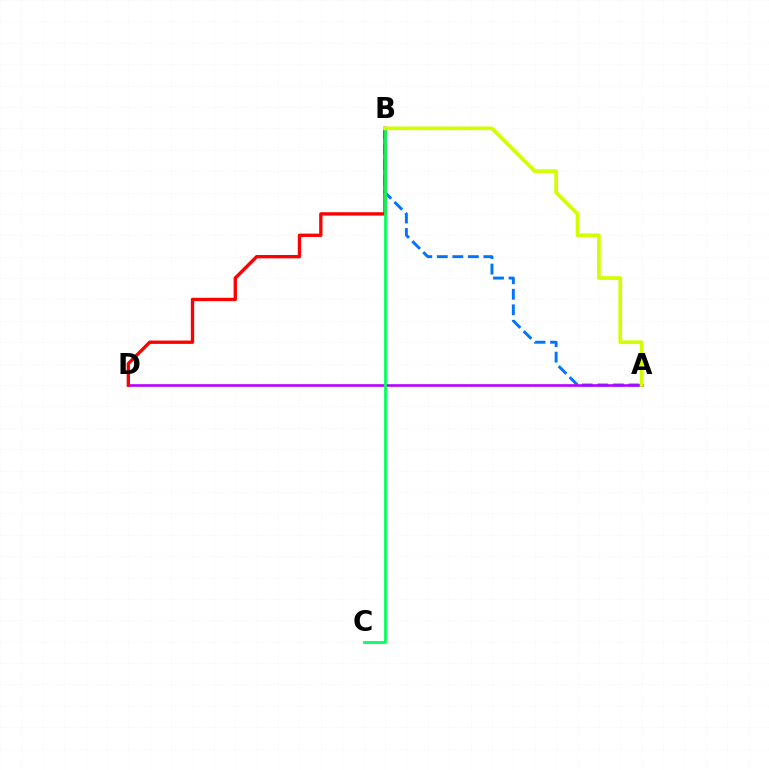{('A', 'B'): [{'color': '#0074ff', 'line_style': 'dashed', 'thickness': 2.11}, {'color': '#d1ff00', 'line_style': 'solid', 'thickness': 2.67}], ('A', 'D'): [{'color': '#b900ff', 'line_style': 'solid', 'thickness': 1.9}], ('B', 'D'): [{'color': '#ff0000', 'line_style': 'solid', 'thickness': 2.4}], ('B', 'C'): [{'color': '#00ff5c', 'line_style': 'solid', 'thickness': 2.0}]}